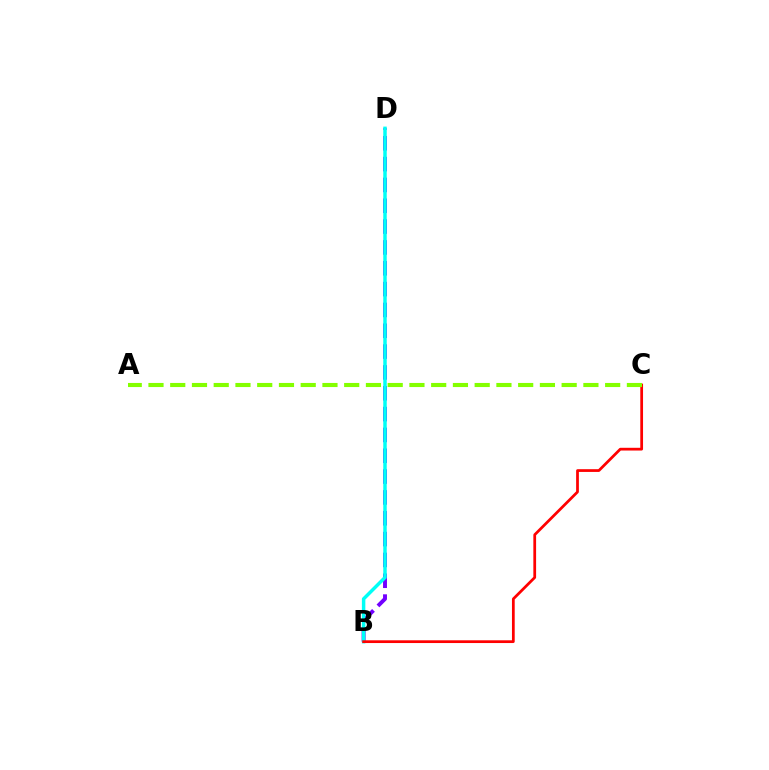{('B', 'D'): [{'color': '#7200ff', 'line_style': 'dashed', 'thickness': 2.83}, {'color': '#00fff6', 'line_style': 'solid', 'thickness': 2.5}], ('B', 'C'): [{'color': '#ff0000', 'line_style': 'solid', 'thickness': 1.98}], ('A', 'C'): [{'color': '#84ff00', 'line_style': 'dashed', 'thickness': 2.95}]}